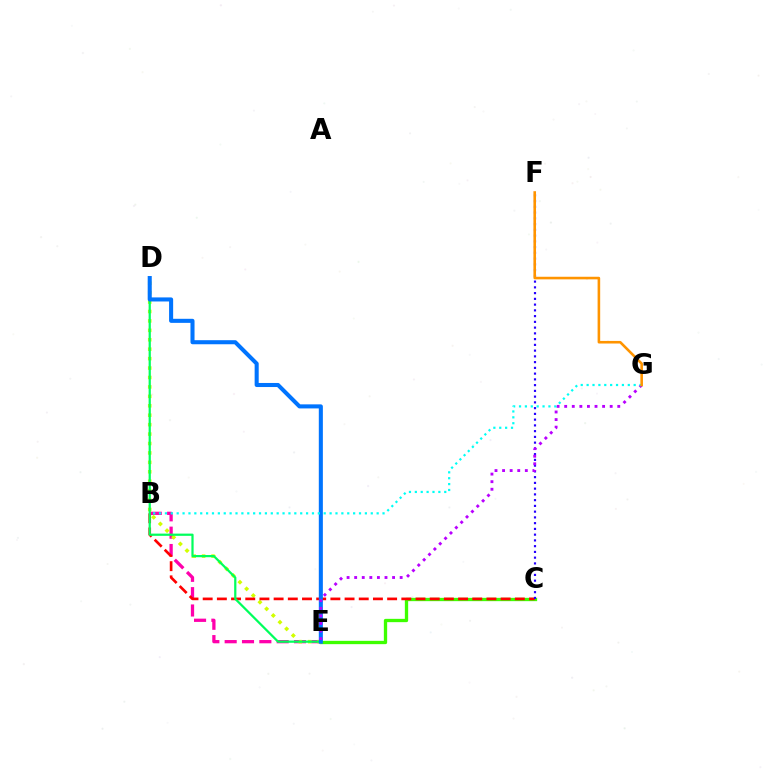{('C', 'E'): [{'color': '#3dff00', 'line_style': 'solid', 'thickness': 2.38}], ('B', 'E'): [{'color': '#ff00ac', 'line_style': 'dashed', 'thickness': 2.36}], ('D', 'E'): [{'color': '#d1ff00', 'line_style': 'dotted', 'thickness': 2.56}, {'color': '#00ff5c', 'line_style': 'solid', 'thickness': 1.61}, {'color': '#0074ff', 'line_style': 'solid', 'thickness': 2.93}], ('B', 'C'): [{'color': '#ff0000', 'line_style': 'dashed', 'thickness': 1.93}], ('C', 'F'): [{'color': '#2500ff', 'line_style': 'dotted', 'thickness': 1.56}], ('E', 'G'): [{'color': '#b900ff', 'line_style': 'dotted', 'thickness': 2.06}], ('B', 'G'): [{'color': '#00fff6', 'line_style': 'dotted', 'thickness': 1.6}], ('F', 'G'): [{'color': '#ff9400', 'line_style': 'solid', 'thickness': 1.87}]}